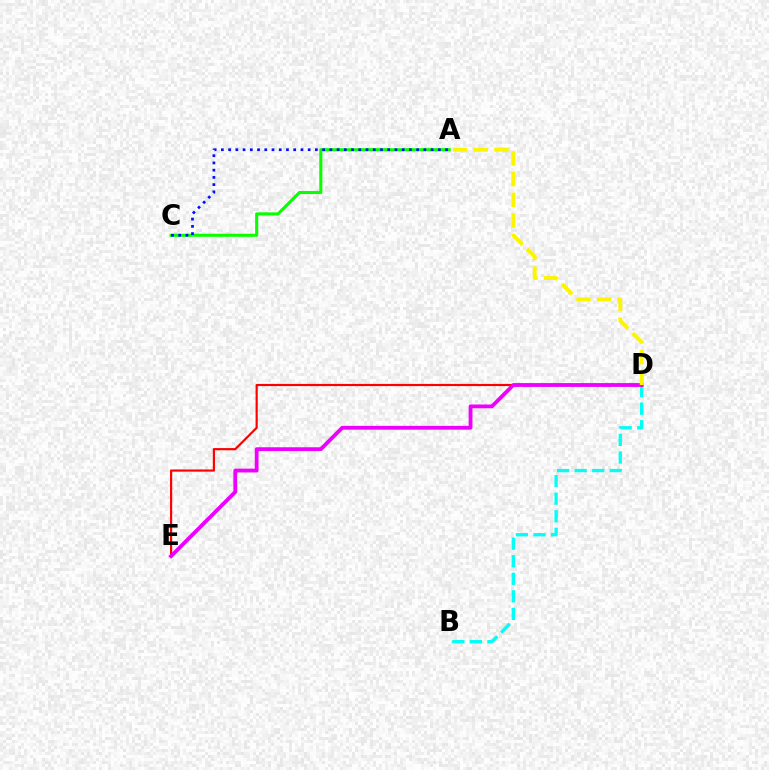{('D', 'E'): [{'color': '#ff0000', 'line_style': 'solid', 'thickness': 1.57}, {'color': '#ee00ff', 'line_style': 'solid', 'thickness': 2.75}], ('B', 'D'): [{'color': '#00fff6', 'line_style': 'dashed', 'thickness': 2.38}], ('A', 'C'): [{'color': '#08ff00', 'line_style': 'solid', 'thickness': 2.21}, {'color': '#0010ff', 'line_style': 'dotted', 'thickness': 1.96}], ('A', 'D'): [{'color': '#fcf500', 'line_style': 'dashed', 'thickness': 2.81}]}